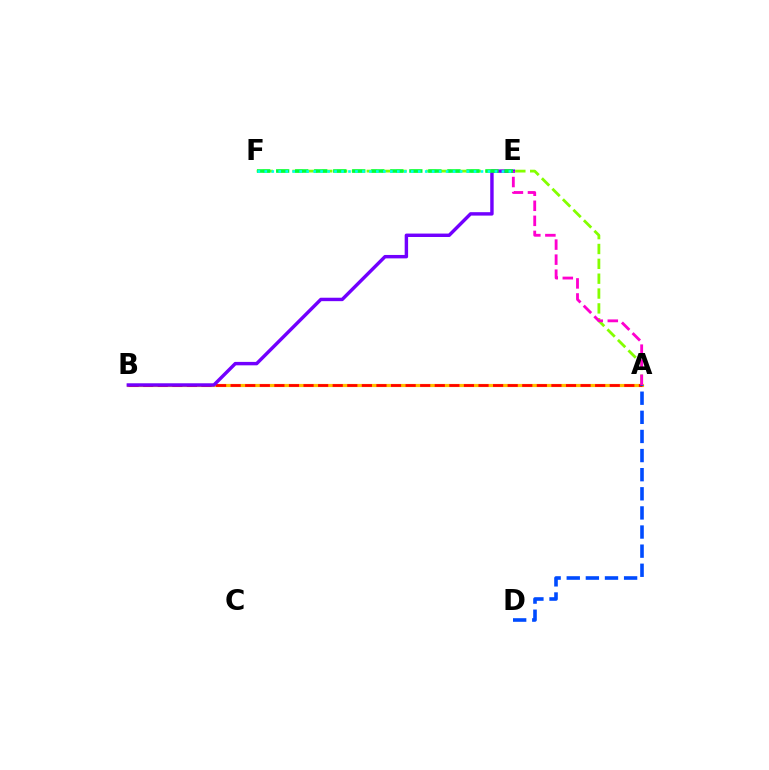{('A', 'B'): [{'color': '#ffbd00', 'line_style': 'solid', 'thickness': 2.27}, {'color': '#ff0000', 'line_style': 'dashed', 'thickness': 1.98}], ('A', 'F'): [{'color': '#84ff00', 'line_style': 'dashed', 'thickness': 2.02}], ('B', 'E'): [{'color': '#7200ff', 'line_style': 'solid', 'thickness': 2.47}], ('A', 'E'): [{'color': '#ff00cf', 'line_style': 'dashed', 'thickness': 2.04}], ('E', 'F'): [{'color': '#00ff39', 'line_style': 'dashed', 'thickness': 2.58}, {'color': '#00fff6', 'line_style': 'dotted', 'thickness': 1.89}], ('A', 'D'): [{'color': '#004bff', 'line_style': 'dashed', 'thickness': 2.6}]}